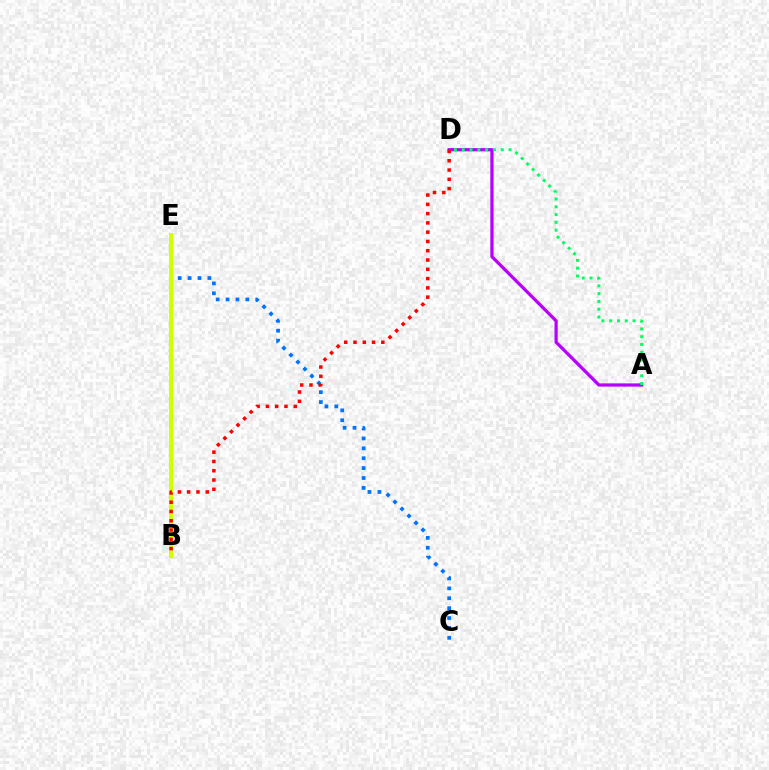{('C', 'E'): [{'color': '#0074ff', 'line_style': 'dotted', 'thickness': 2.69}], ('A', 'D'): [{'color': '#b900ff', 'line_style': 'solid', 'thickness': 2.33}, {'color': '#00ff5c', 'line_style': 'dotted', 'thickness': 2.12}], ('B', 'E'): [{'color': '#d1ff00', 'line_style': 'solid', 'thickness': 2.93}], ('B', 'D'): [{'color': '#ff0000', 'line_style': 'dotted', 'thickness': 2.52}]}